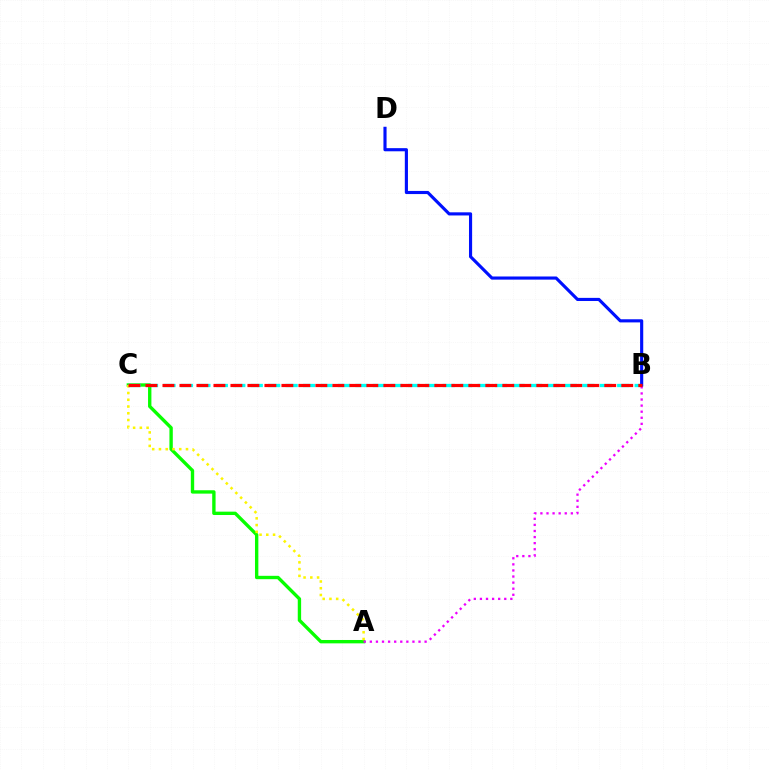{('A', 'C'): [{'color': '#08ff00', 'line_style': 'solid', 'thickness': 2.42}, {'color': '#fcf500', 'line_style': 'dotted', 'thickness': 1.83}], ('B', 'C'): [{'color': '#00fff6', 'line_style': 'dashed', 'thickness': 2.37}, {'color': '#ff0000', 'line_style': 'dashed', 'thickness': 2.31}], ('A', 'B'): [{'color': '#ee00ff', 'line_style': 'dotted', 'thickness': 1.65}], ('B', 'D'): [{'color': '#0010ff', 'line_style': 'solid', 'thickness': 2.26}]}